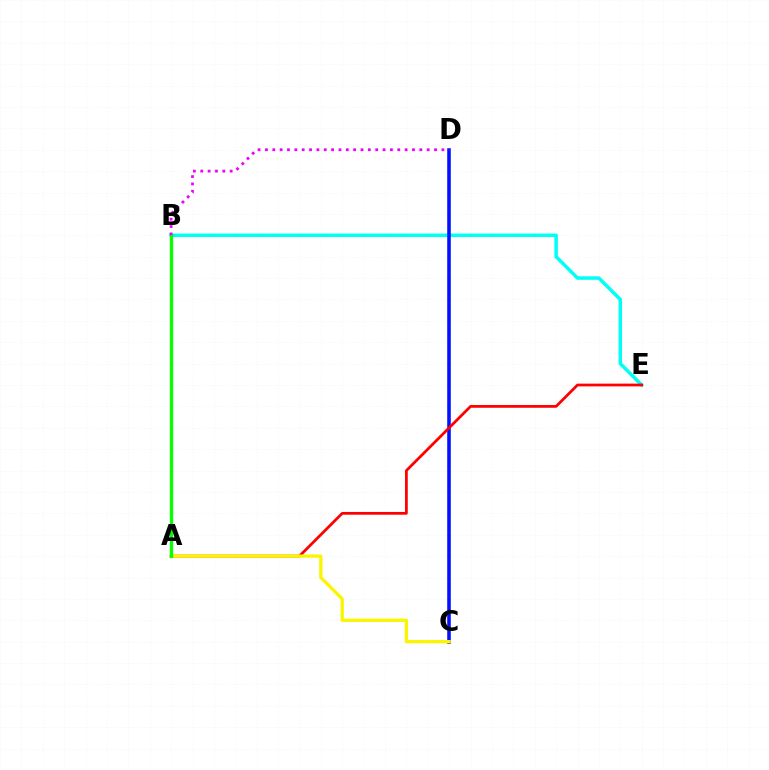{('B', 'E'): [{'color': '#00fff6', 'line_style': 'solid', 'thickness': 2.52}], ('C', 'D'): [{'color': '#0010ff', 'line_style': 'solid', 'thickness': 2.56}], ('A', 'E'): [{'color': '#ff0000', 'line_style': 'solid', 'thickness': 1.98}], ('A', 'C'): [{'color': '#fcf500', 'line_style': 'solid', 'thickness': 2.36}], ('A', 'B'): [{'color': '#08ff00', 'line_style': 'solid', 'thickness': 2.4}], ('B', 'D'): [{'color': '#ee00ff', 'line_style': 'dotted', 'thickness': 2.0}]}